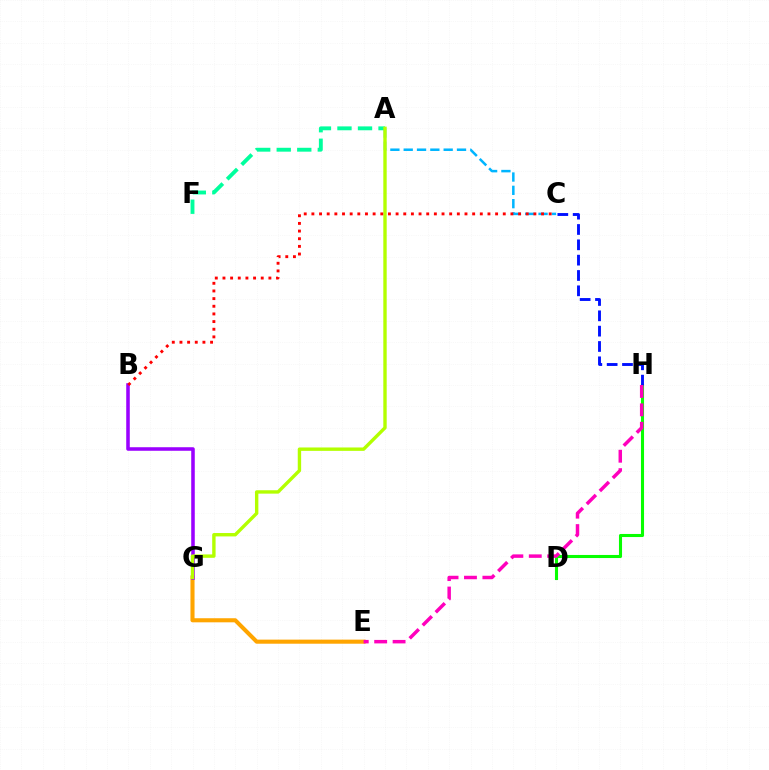{('D', 'H'): [{'color': '#08ff00', 'line_style': 'solid', 'thickness': 2.22}], ('C', 'H'): [{'color': '#0010ff', 'line_style': 'dashed', 'thickness': 2.08}], ('E', 'G'): [{'color': '#ffa500', 'line_style': 'solid', 'thickness': 2.94}], ('A', 'C'): [{'color': '#00b5ff', 'line_style': 'dashed', 'thickness': 1.81}], ('A', 'F'): [{'color': '#00ff9d', 'line_style': 'dashed', 'thickness': 2.79}], ('B', 'G'): [{'color': '#9b00ff', 'line_style': 'solid', 'thickness': 2.55}], ('E', 'H'): [{'color': '#ff00bd', 'line_style': 'dashed', 'thickness': 2.5}], ('A', 'G'): [{'color': '#b3ff00', 'line_style': 'solid', 'thickness': 2.44}], ('B', 'C'): [{'color': '#ff0000', 'line_style': 'dotted', 'thickness': 2.08}]}